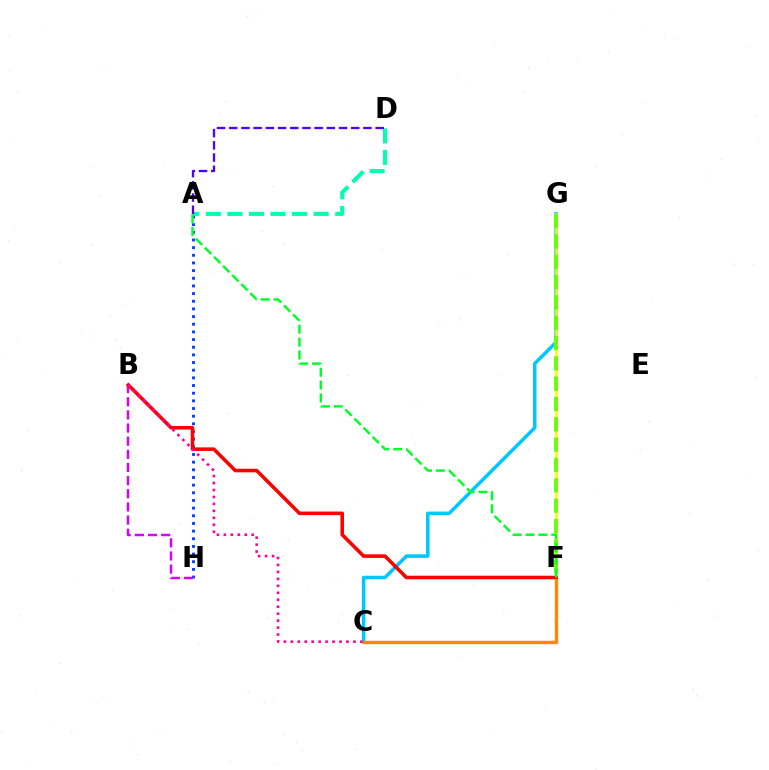{('C', 'G'): [{'color': '#00c7ff', 'line_style': 'solid', 'thickness': 2.53}], ('A', 'H'): [{'color': '#003fff', 'line_style': 'dotted', 'thickness': 2.08}], ('B', 'H'): [{'color': '#d600ff', 'line_style': 'dashed', 'thickness': 1.79}], ('C', 'F'): [{'color': '#ff8800', 'line_style': 'solid', 'thickness': 2.44}], ('F', 'G'): [{'color': '#eeff00', 'line_style': 'solid', 'thickness': 1.83}, {'color': '#66ff00', 'line_style': 'dashed', 'thickness': 2.76}], ('A', 'D'): [{'color': '#00ffaf', 'line_style': 'dashed', 'thickness': 2.93}, {'color': '#4f00ff', 'line_style': 'dashed', 'thickness': 1.66}], ('B', 'F'): [{'color': '#ff0000', 'line_style': 'solid', 'thickness': 2.57}], ('A', 'F'): [{'color': '#00ff27', 'line_style': 'dashed', 'thickness': 1.75}], ('B', 'C'): [{'color': '#ff00a0', 'line_style': 'dotted', 'thickness': 1.89}]}